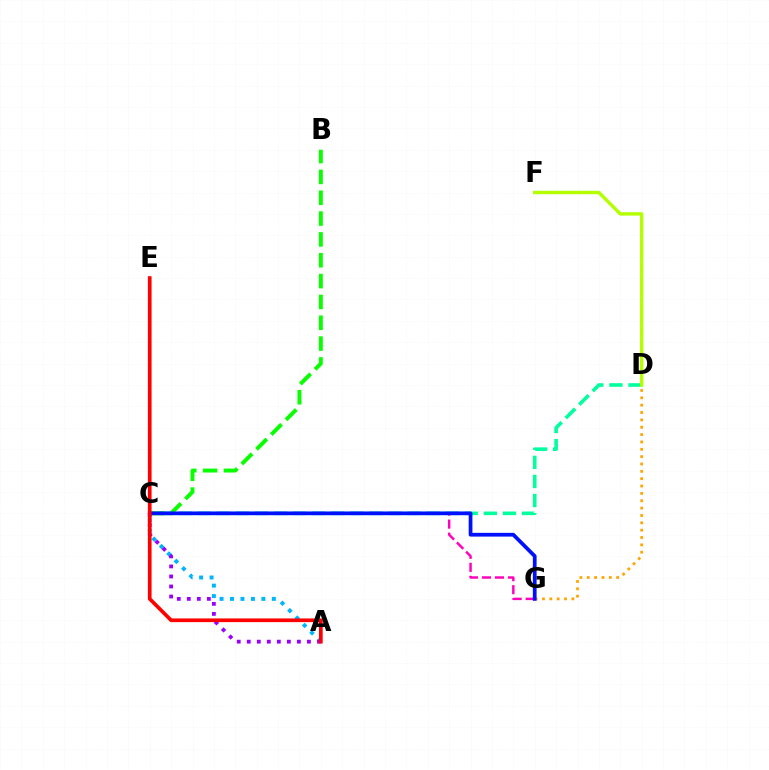{('D', 'G'): [{'color': '#ffa500', 'line_style': 'dotted', 'thickness': 2.0}], ('A', 'C'): [{'color': '#00b5ff', 'line_style': 'dotted', 'thickness': 2.84}, {'color': '#9b00ff', 'line_style': 'dotted', 'thickness': 2.72}], ('C', 'D'): [{'color': '#00ff9d', 'line_style': 'dashed', 'thickness': 2.59}], ('C', 'G'): [{'color': '#ff00bd', 'line_style': 'dashed', 'thickness': 1.77}, {'color': '#0010ff', 'line_style': 'solid', 'thickness': 2.69}], ('B', 'C'): [{'color': '#08ff00', 'line_style': 'dashed', 'thickness': 2.83}], ('A', 'E'): [{'color': '#ff0000', 'line_style': 'solid', 'thickness': 2.66}], ('D', 'F'): [{'color': '#b3ff00', 'line_style': 'solid', 'thickness': 2.45}]}